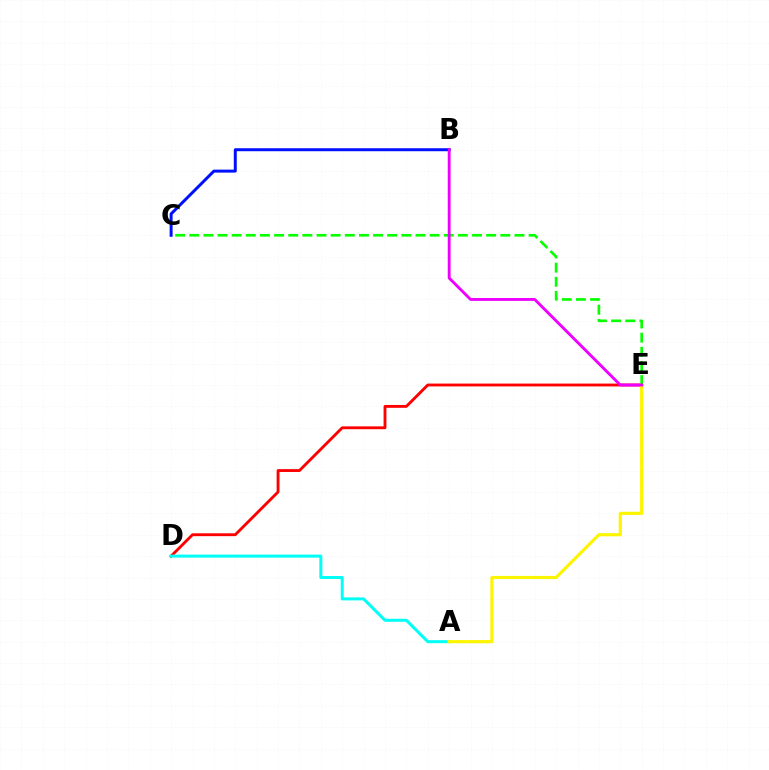{('D', 'E'): [{'color': '#ff0000', 'line_style': 'solid', 'thickness': 2.06}], ('A', 'D'): [{'color': '#00fff6', 'line_style': 'solid', 'thickness': 2.17}], ('A', 'E'): [{'color': '#fcf500', 'line_style': 'solid', 'thickness': 2.28}], ('B', 'C'): [{'color': '#0010ff', 'line_style': 'solid', 'thickness': 2.15}], ('C', 'E'): [{'color': '#08ff00', 'line_style': 'dashed', 'thickness': 1.92}], ('B', 'E'): [{'color': '#ee00ff', 'line_style': 'solid', 'thickness': 2.06}]}